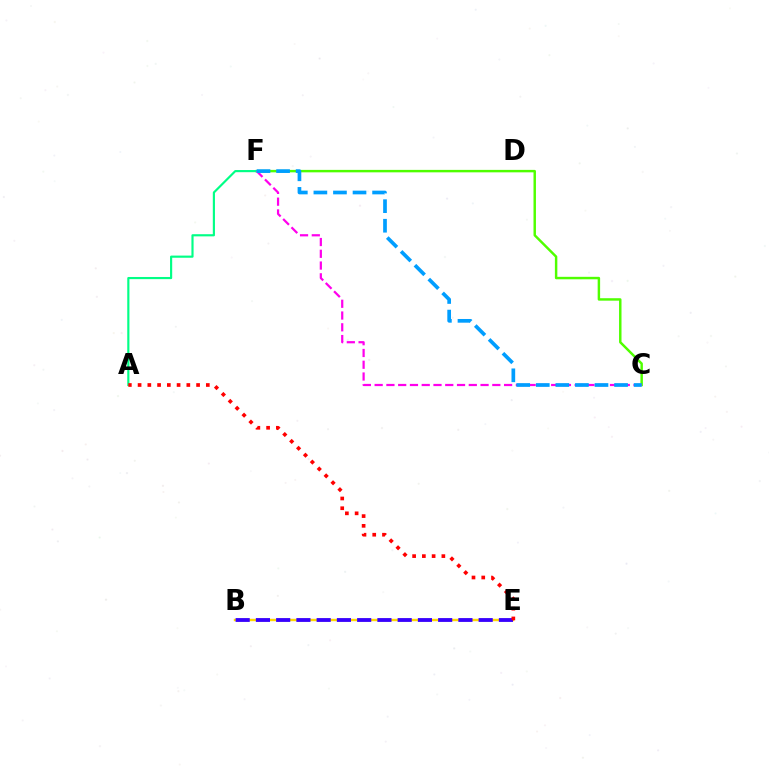{('B', 'E'): [{'color': '#ffd500', 'line_style': 'solid', 'thickness': 1.74}, {'color': '#3700ff', 'line_style': 'dashed', 'thickness': 2.75}], ('C', 'F'): [{'color': '#4fff00', 'line_style': 'solid', 'thickness': 1.77}, {'color': '#ff00ed', 'line_style': 'dashed', 'thickness': 1.6}, {'color': '#009eff', 'line_style': 'dashed', 'thickness': 2.66}], ('A', 'F'): [{'color': '#00ff86', 'line_style': 'solid', 'thickness': 1.56}], ('A', 'E'): [{'color': '#ff0000', 'line_style': 'dotted', 'thickness': 2.65}]}